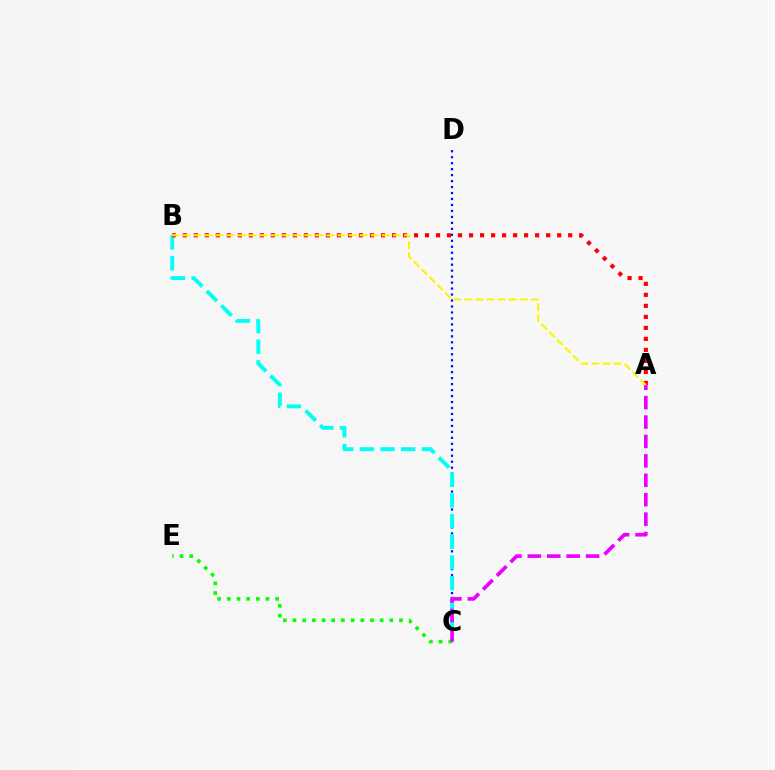{('C', 'E'): [{'color': '#08ff00', 'line_style': 'dotted', 'thickness': 2.63}], ('C', 'D'): [{'color': '#0010ff', 'line_style': 'dotted', 'thickness': 1.62}], ('B', 'C'): [{'color': '#00fff6', 'line_style': 'dashed', 'thickness': 2.81}], ('A', 'B'): [{'color': '#ff0000', 'line_style': 'dotted', 'thickness': 2.99}, {'color': '#fcf500', 'line_style': 'dashed', 'thickness': 1.5}], ('A', 'C'): [{'color': '#ee00ff', 'line_style': 'dashed', 'thickness': 2.64}]}